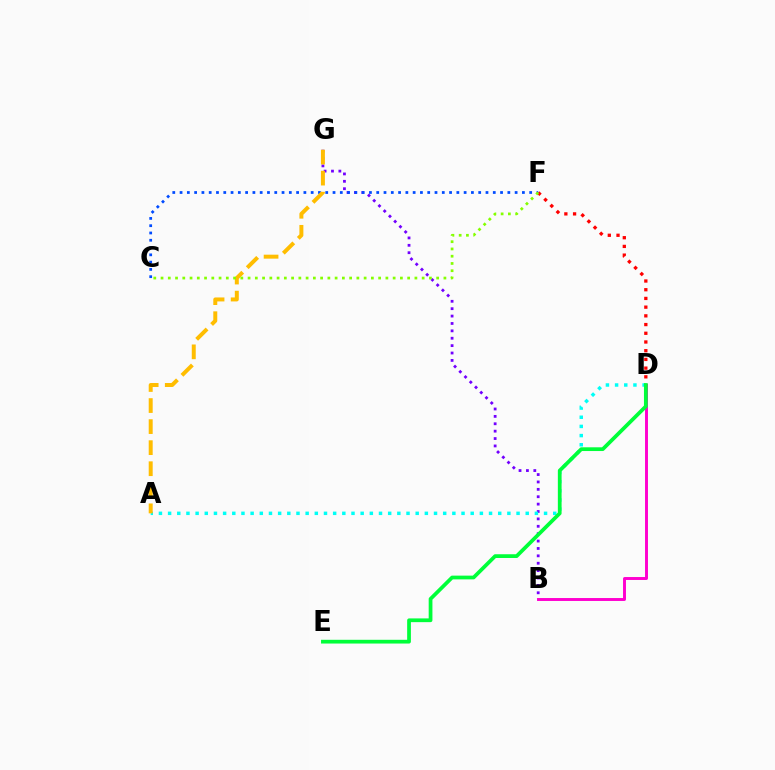{('B', 'G'): [{'color': '#7200ff', 'line_style': 'dotted', 'thickness': 2.01}], ('A', 'D'): [{'color': '#00fff6', 'line_style': 'dotted', 'thickness': 2.49}], ('D', 'F'): [{'color': '#ff0000', 'line_style': 'dotted', 'thickness': 2.37}], ('C', 'F'): [{'color': '#004bff', 'line_style': 'dotted', 'thickness': 1.98}, {'color': '#84ff00', 'line_style': 'dotted', 'thickness': 1.97}], ('B', 'D'): [{'color': '#ff00cf', 'line_style': 'solid', 'thickness': 2.11}], ('A', 'G'): [{'color': '#ffbd00', 'line_style': 'dashed', 'thickness': 2.86}], ('D', 'E'): [{'color': '#00ff39', 'line_style': 'solid', 'thickness': 2.69}]}